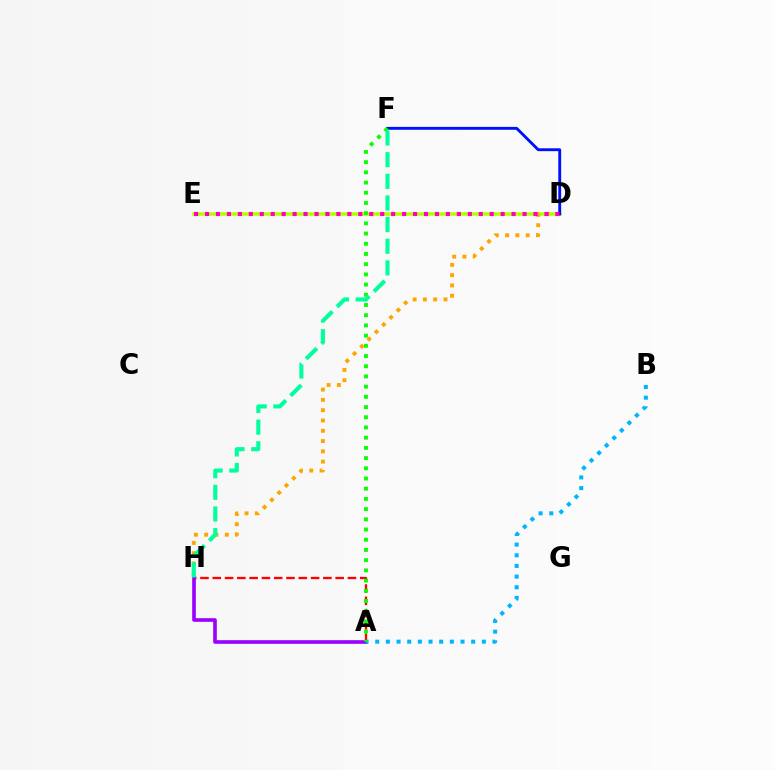{('D', 'E'): [{'color': '#b3ff00', 'line_style': 'solid', 'thickness': 2.53}, {'color': '#ff00bd', 'line_style': 'dotted', 'thickness': 2.97}], ('D', 'H'): [{'color': '#ffa500', 'line_style': 'dotted', 'thickness': 2.8}], ('D', 'F'): [{'color': '#0010ff', 'line_style': 'solid', 'thickness': 2.07}], ('A', 'H'): [{'color': '#ff0000', 'line_style': 'dashed', 'thickness': 1.67}, {'color': '#9b00ff', 'line_style': 'solid', 'thickness': 2.62}], ('A', 'B'): [{'color': '#00b5ff', 'line_style': 'dotted', 'thickness': 2.9}], ('A', 'F'): [{'color': '#08ff00', 'line_style': 'dotted', 'thickness': 2.77}], ('F', 'H'): [{'color': '#00ff9d', 'line_style': 'dashed', 'thickness': 2.94}]}